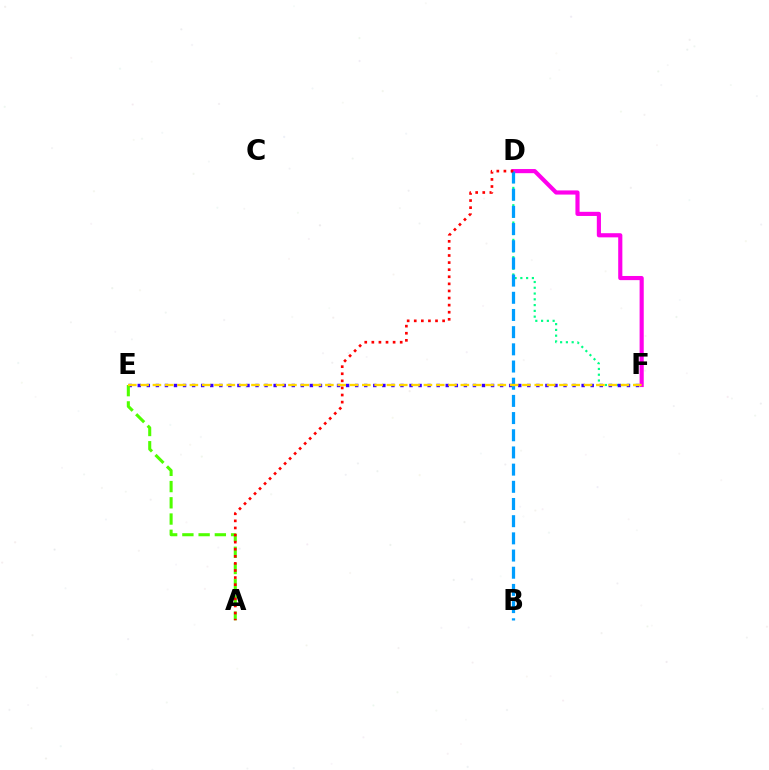{('D', 'F'): [{'color': '#00ff86', 'line_style': 'dotted', 'thickness': 1.57}, {'color': '#ff00ed', 'line_style': 'solid', 'thickness': 2.99}], ('E', 'F'): [{'color': '#3700ff', 'line_style': 'dotted', 'thickness': 2.46}, {'color': '#ffd500', 'line_style': 'dashed', 'thickness': 1.67}], ('A', 'E'): [{'color': '#4fff00', 'line_style': 'dashed', 'thickness': 2.21}], ('B', 'D'): [{'color': '#009eff', 'line_style': 'dashed', 'thickness': 2.33}], ('A', 'D'): [{'color': '#ff0000', 'line_style': 'dotted', 'thickness': 1.93}]}